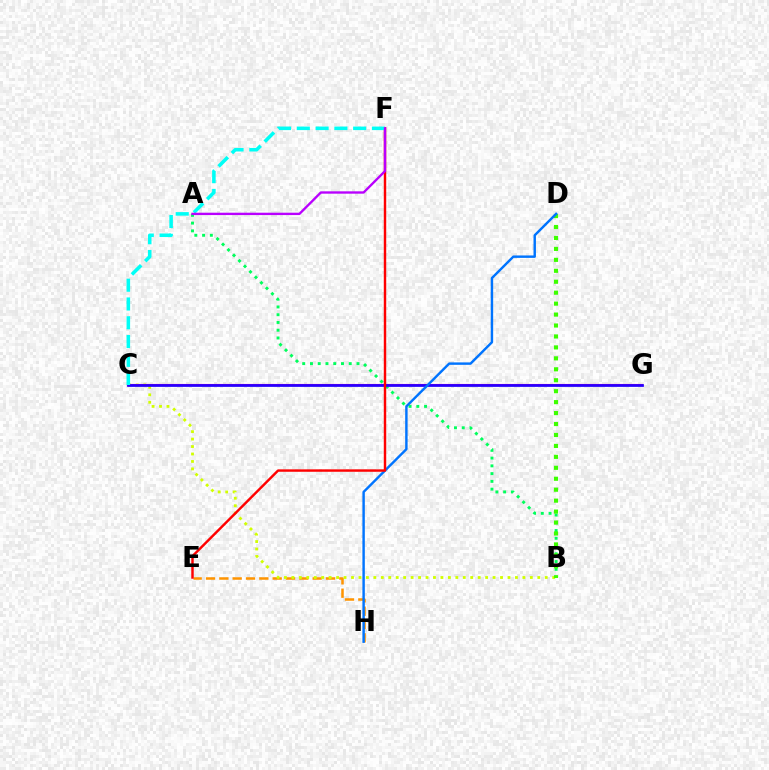{('A', 'B'): [{'color': '#00ff5c', 'line_style': 'dotted', 'thickness': 2.11}], ('E', 'H'): [{'color': '#ff9400', 'line_style': 'dashed', 'thickness': 1.81}], ('B', 'C'): [{'color': '#d1ff00', 'line_style': 'dotted', 'thickness': 2.02}], ('C', 'G'): [{'color': '#ff00ac', 'line_style': 'solid', 'thickness': 1.53}, {'color': '#2500ff', 'line_style': 'solid', 'thickness': 1.97}], ('B', 'D'): [{'color': '#3dff00', 'line_style': 'dotted', 'thickness': 2.97}], ('D', 'H'): [{'color': '#0074ff', 'line_style': 'solid', 'thickness': 1.75}], ('E', 'F'): [{'color': '#ff0000', 'line_style': 'solid', 'thickness': 1.76}], ('C', 'F'): [{'color': '#00fff6', 'line_style': 'dashed', 'thickness': 2.55}], ('A', 'F'): [{'color': '#b900ff', 'line_style': 'solid', 'thickness': 1.69}]}